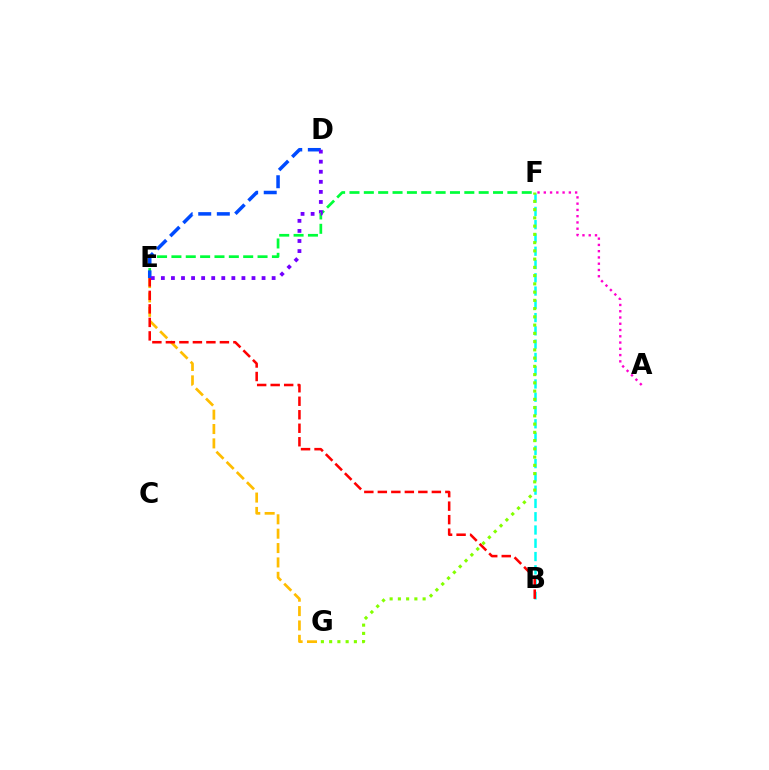{('B', 'F'): [{'color': '#00fff6', 'line_style': 'dashed', 'thickness': 1.8}], ('E', 'G'): [{'color': '#ffbd00', 'line_style': 'dashed', 'thickness': 1.95}], ('A', 'F'): [{'color': '#ff00cf', 'line_style': 'dotted', 'thickness': 1.7}], ('B', 'E'): [{'color': '#ff0000', 'line_style': 'dashed', 'thickness': 1.83}], ('E', 'F'): [{'color': '#00ff39', 'line_style': 'dashed', 'thickness': 1.95}], ('D', 'E'): [{'color': '#004bff', 'line_style': 'dashed', 'thickness': 2.53}, {'color': '#7200ff', 'line_style': 'dotted', 'thickness': 2.74}], ('F', 'G'): [{'color': '#84ff00', 'line_style': 'dotted', 'thickness': 2.24}]}